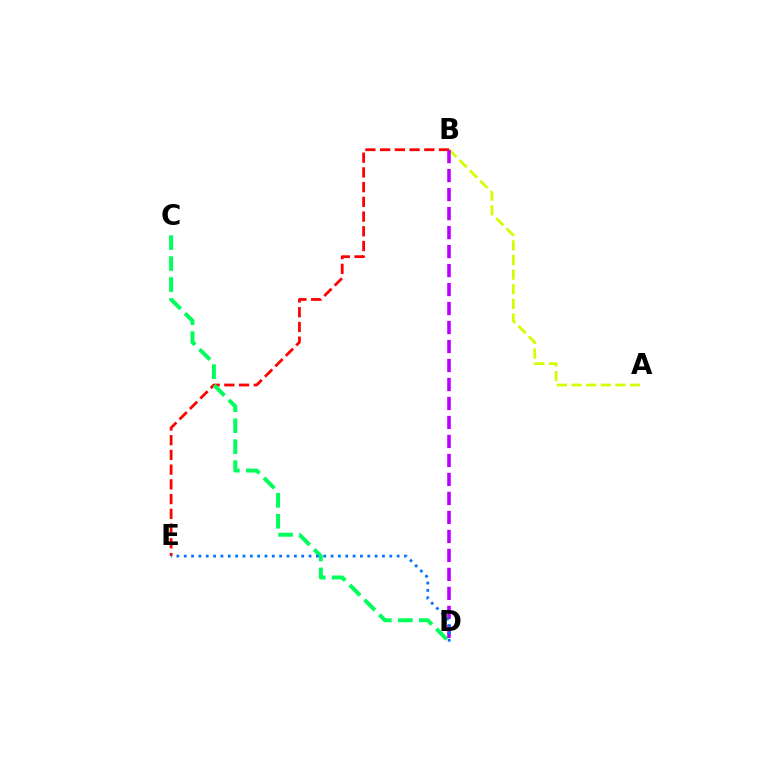{('B', 'E'): [{'color': '#ff0000', 'line_style': 'dashed', 'thickness': 2.0}], ('C', 'D'): [{'color': '#00ff5c', 'line_style': 'dashed', 'thickness': 2.85}], ('A', 'B'): [{'color': '#d1ff00', 'line_style': 'dashed', 'thickness': 1.99}], ('B', 'D'): [{'color': '#b900ff', 'line_style': 'dashed', 'thickness': 2.58}], ('D', 'E'): [{'color': '#0074ff', 'line_style': 'dotted', 'thickness': 1.99}]}